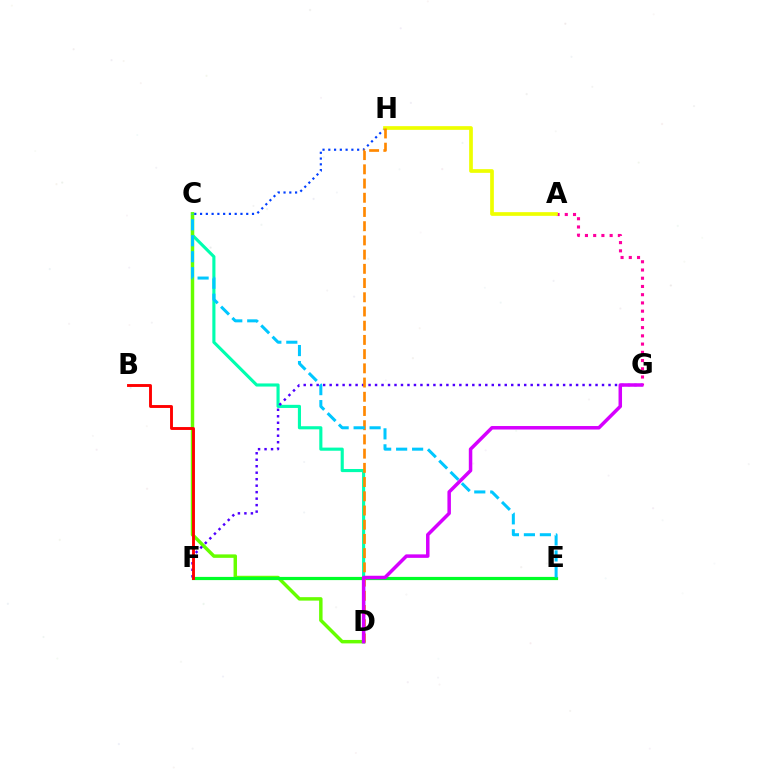{('C', 'D'): [{'color': '#00ffaf', 'line_style': 'solid', 'thickness': 2.25}, {'color': '#66ff00', 'line_style': 'solid', 'thickness': 2.49}], ('A', 'G'): [{'color': '#ff00a0', 'line_style': 'dotted', 'thickness': 2.24}], ('C', 'H'): [{'color': '#003fff', 'line_style': 'dotted', 'thickness': 1.57}], ('A', 'H'): [{'color': '#eeff00', 'line_style': 'solid', 'thickness': 2.67}], ('F', 'G'): [{'color': '#4f00ff', 'line_style': 'dotted', 'thickness': 1.76}], ('E', 'F'): [{'color': '#00ff27', 'line_style': 'solid', 'thickness': 2.3}], ('D', 'H'): [{'color': '#ff8800', 'line_style': 'dashed', 'thickness': 1.93}], ('C', 'E'): [{'color': '#00c7ff', 'line_style': 'dashed', 'thickness': 2.17}], ('B', 'F'): [{'color': '#ff0000', 'line_style': 'solid', 'thickness': 2.08}], ('D', 'G'): [{'color': '#d600ff', 'line_style': 'solid', 'thickness': 2.52}]}